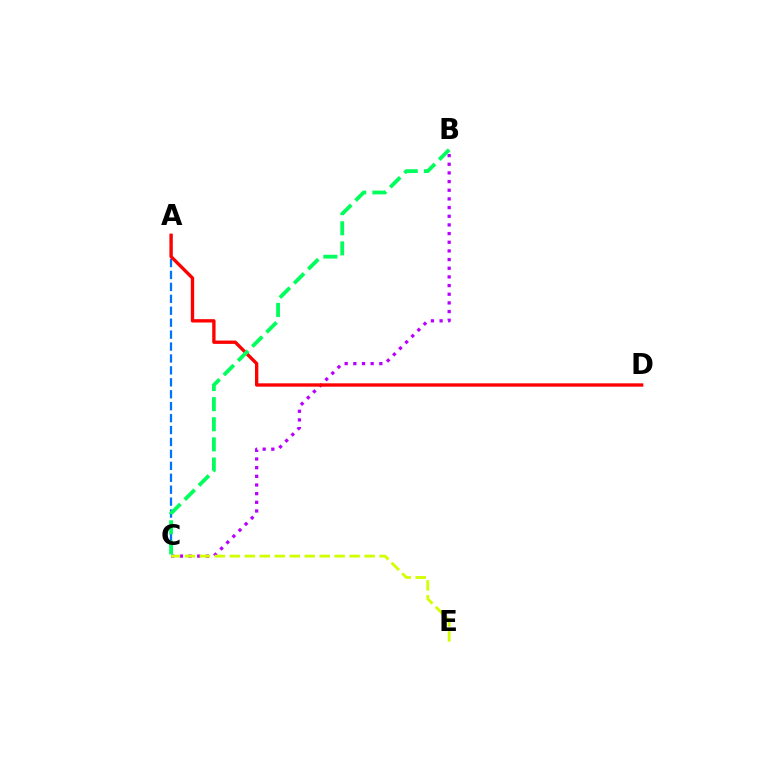{('B', 'C'): [{'color': '#b900ff', 'line_style': 'dotted', 'thickness': 2.35}, {'color': '#00ff5c', 'line_style': 'dashed', 'thickness': 2.73}], ('A', 'C'): [{'color': '#0074ff', 'line_style': 'dashed', 'thickness': 1.62}], ('A', 'D'): [{'color': '#ff0000', 'line_style': 'solid', 'thickness': 2.41}], ('C', 'E'): [{'color': '#d1ff00', 'line_style': 'dashed', 'thickness': 2.03}]}